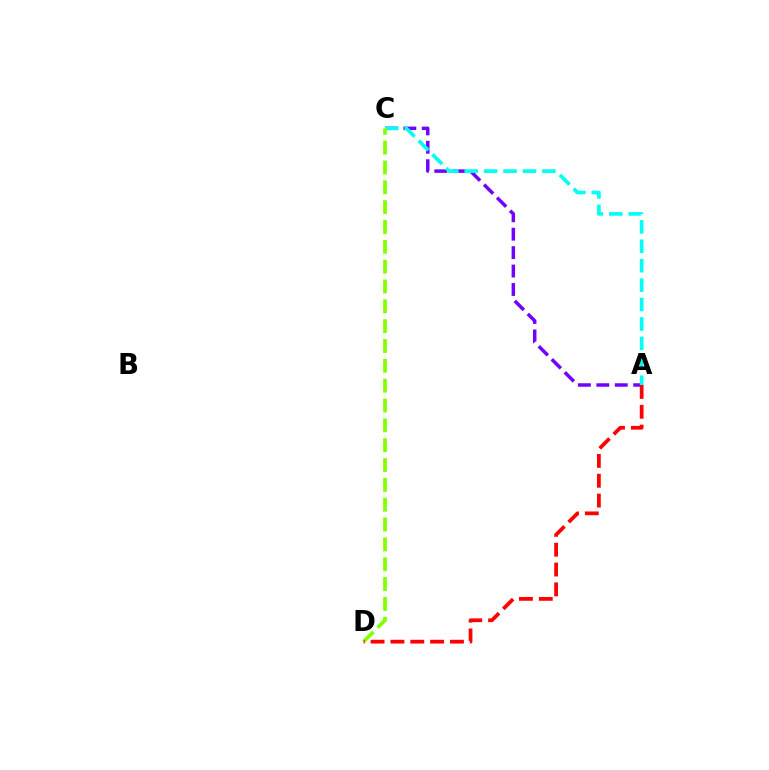{('A', 'C'): [{'color': '#7200ff', 'line_style': 'dashed', 'thickness': 2.5}, {'color': '#00fff6', 'line_style': 'dashed', 'thickness': 2.64}], ('C', 'D'): [{'color': '#84ff00', 'line_style': 'dashed', 'thickness': 2.7}], ('A', 'D'): [{'color': '#ff0000', 'line_style': 'dashed', 'thickness': 2.7}]}